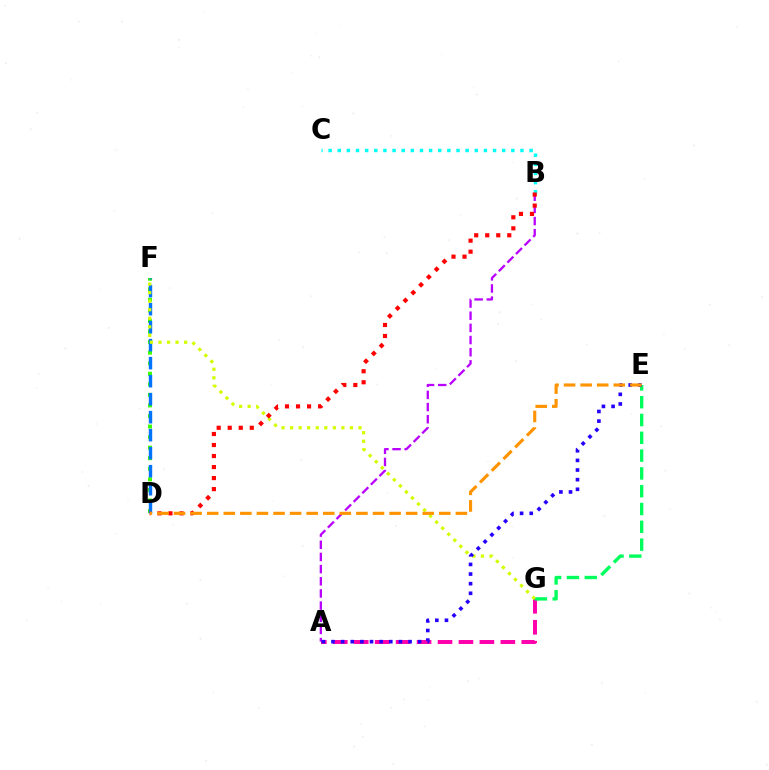{('A', 'G'): [{'color': '#ff00ac', 'line_style': 'dashed', 'thickness': 2.85}], ('D', 'F'): [{'color': '#3dff00', 'line_style': 'dotted', 'thickness': 2.87}, {'color': '#0074ff', 'line_style': 'dashed', 'thickness': 2.45}], ('E', 'G'): [{'color': '#00ff5c', 'line_style': 'dashed', 'thickness': 2.42}], ('A', 'B'): [{'color': '#b900ff', 'line_style': 'dashed', 'thickness': 1.65}], ('F', 'G'): [{'color': '#d1ff00', 'line_style': 'dotted', 'thickness': 2.32}], ('A', 'E'): [{'color': '#2500ff', 'line_style': 'dotted', 'thickness': 2.62}], ('B', 'C'): [{'color': '#00fff6', 'line_style': 'dotted', 'thickness': 2.48}], ('B', 'D'): [{'color': '#ff0000', 'line_style': 'dotted', 'thickness': 3.0}], ('D', 'E'): [{'color': '#ff9400', 'line_style': 'dashed', 'thickness': 2.25}]}